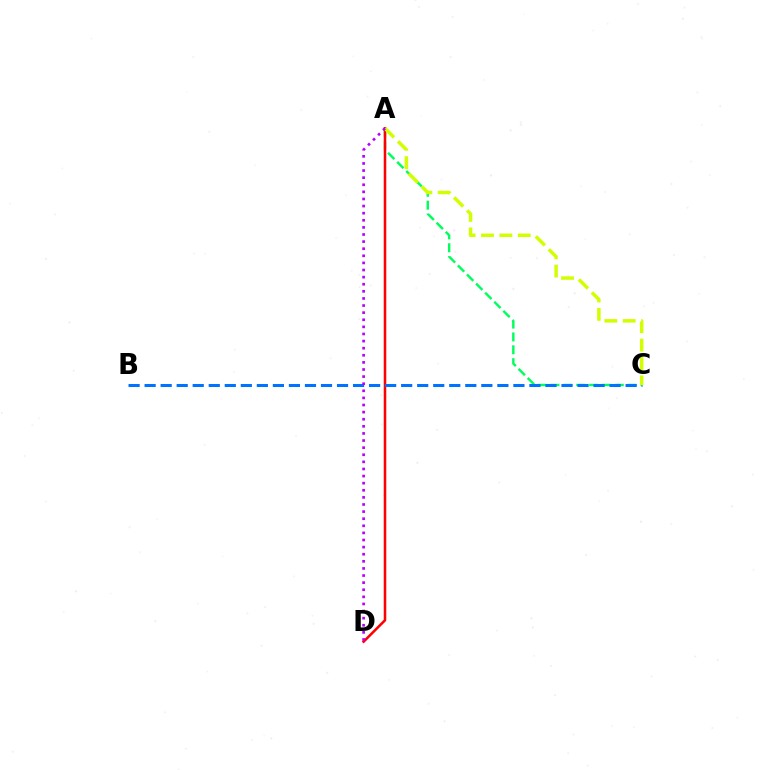{('A', 'C'): [{'color': '#00ff5c', 'line_style': 'dashed', 'thickness': 1.75}, {'color': '#d1ff00', 'line_style': 'dashed', 'thickness': 2.5}], ('A', 'D'): [{'color': '#ff0000', 'line_style': 'solid', 'thickness': 1.83}, {'color': '#b900ff', 'line_style': 'dotted', 'thickness': 1.93}], ('B', 'C'): [{'color': '#0074ff', 'line_style': 'dashed', 'thickness': 2.18}]}